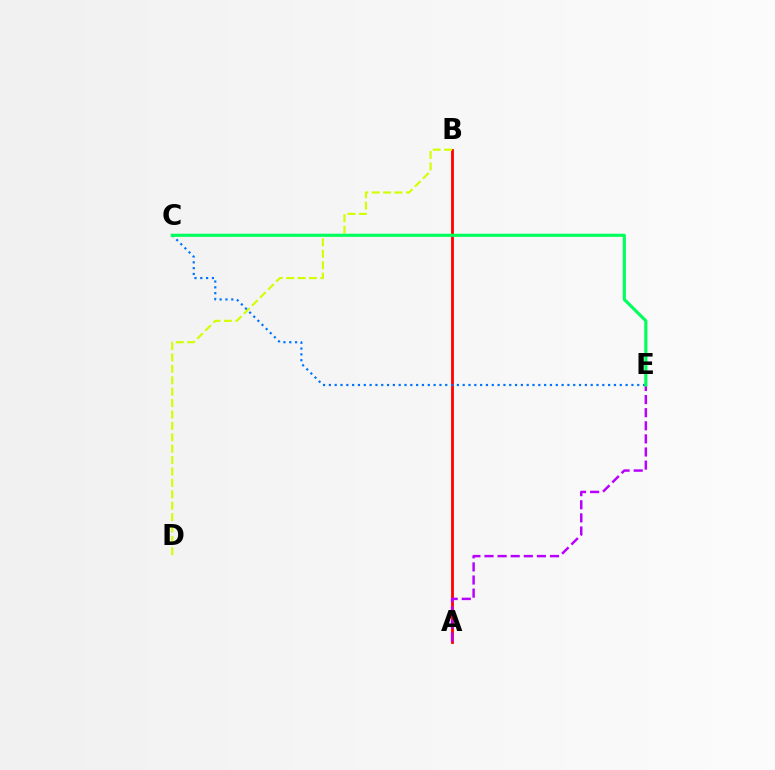{('A', 'B'): [{'color': '#ff0000', 'line_style': 'solid', 'thickness': 2.01}], ('B', 'D'): [{'color': '#d1ff00', 'line_style': 'dashed', 'thickness': 1.55}], ('A', 'E'): [{'color': '#b900ff', 'line_style': 'dashed', 'thickness': 1.78}], ('C', 'E'): [{'color': '#0074ff', 'line_style': 'dotted', 'thickness': 1.58}, {'color': '#00ff5c', 'line_style': 'solid', 'thickness': 2.26}]}